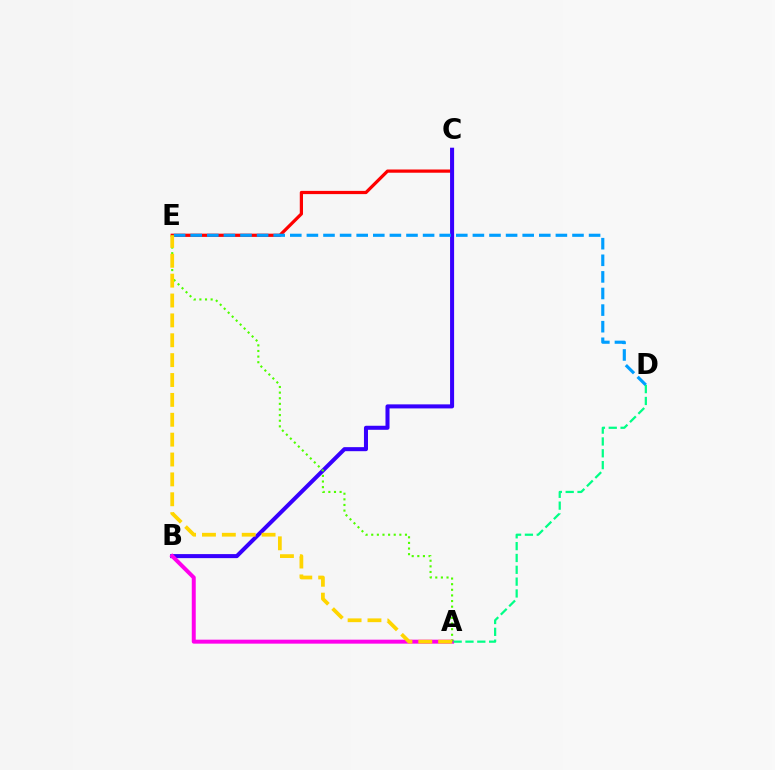{('C', 'E'): [{'color': '#ff0000', 'line_style': 'solid', 'thickness': 2.32}], ('B', 'C'): [{'color': '#3700ff', 'line_style': 'solid', 'thickness': 2.91}], ('A', 'B'): [{'color': '#ff00ed', 'line_style': 'solid', 'thickness': 2.86}], ('A', 'E'): [{'color': '#4fff00', 'line_style': 'dotted', 'thickness': 1.53}, {'color': '#ffd500', 'line_style': 'dashed', 'thickness': 2.7}], ('D', 'E'): [{'color': '#009eff', 'line_style': 'dashed', 'thickness': 2.26}], ('A', 'D'): [{'color': '#00ff86', 'line_style': 'dashed', 'thickness': 1.61}]}